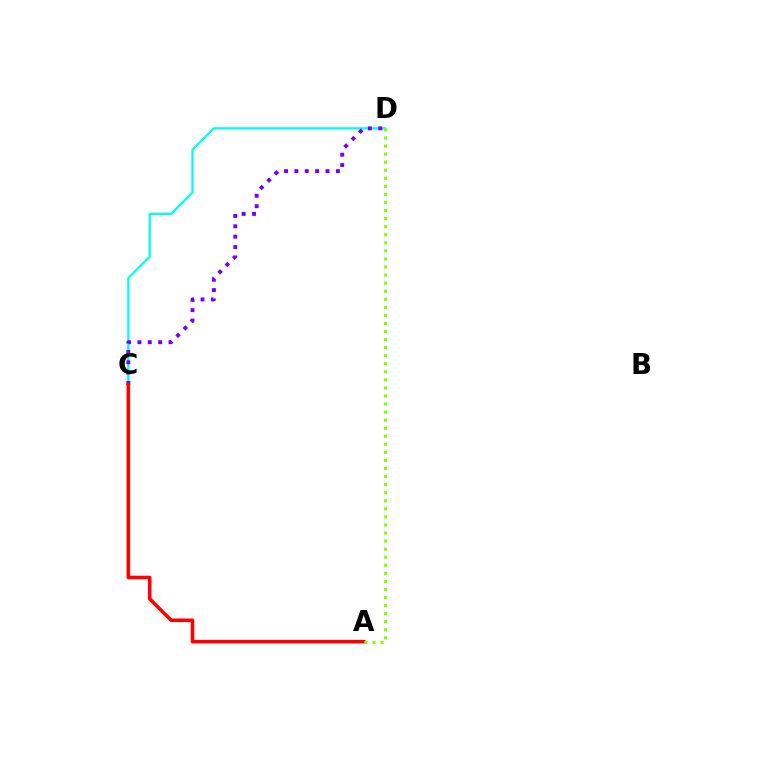{('C', 'D'): [{'color': '#00fff6', 'line_style': 'solid', 'thickness': 1.64}, {'color': '#7200ff', 'line_style': 'dotted', 'thickness': 2.82}], ('A', 'C'): [{'color': '#ff0000', 'line_style': 'solid', 'thickness': 2.59}], ('A', 'D'): [{'color': '#84ff00', 'line_style': 'dotted', 'thickness': 2.19}]}